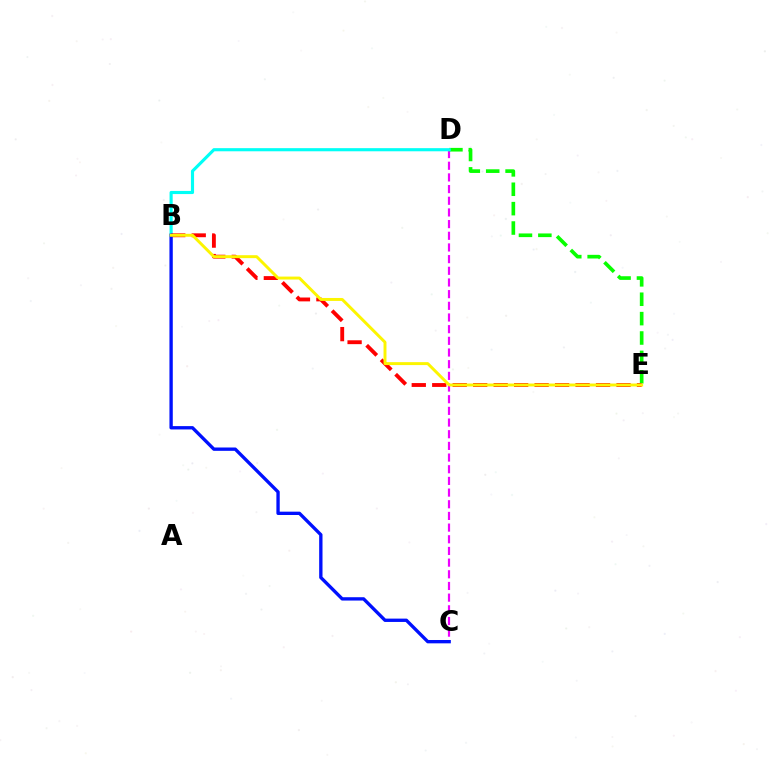{('C', 'D'): [{'color': '#ee00ff', 'line_style': 'dashed', 'thickness': 1.59}], ('D', 'E'): [{'color': '#08ff00', 'line_style': 'dashed', 'thickness': 2.63}], ('B', 'D'): [{'color': '#00fff6', 'line_style': 'solid', 'thickness': 2.25}], ('B', 'E'): [{'color': '#ff0000', 'line_style': 'dashed', 'thickness': 2.78}, {'color': '#fcf500', 'line_style': 'solid', 'thickness': 2.12}], ('B', 'C'): [{'color': '#0010ff', 'line_style': 'solid', 'thickness': 2.4}]}